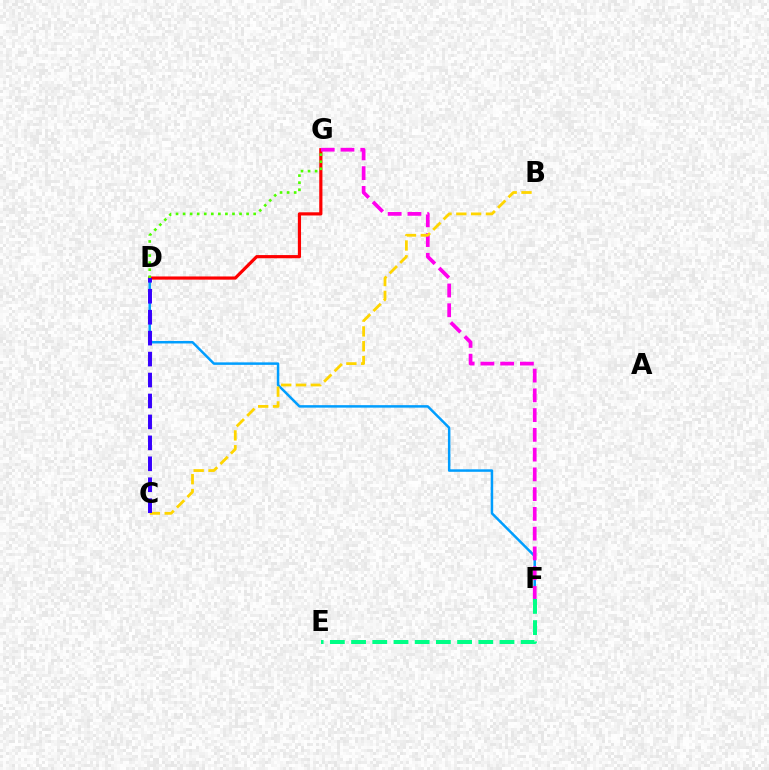{('D', 'F'): [{'color': '#009eff', 'line_style': 'solid', 'thickness': 1.79}], ('D', 'G'): [{'color': '#ff0000', 'line_style': 'solid', 'thickness': 2.29}, {'color': '#4fff00', 'line_style': 'dotted', 'thickness': 1.92}], ('F', 'G'): [{'color': '#ff00ed', 'line_style': 'dashed', 'thickness': 2.68}], ('B', 'C'): [{'color': '#ffd500', 'line_style': 'dashed', 'thickness': 2.01}], ('E', 'F'): [{'color': '#00ff86', 'line_style': 'dashed', 'thickness': 2.88}], ('C', 'D'): [{'color': '#3700ff', 'line_style': 'dashed', 'thickness': 2.85}]}